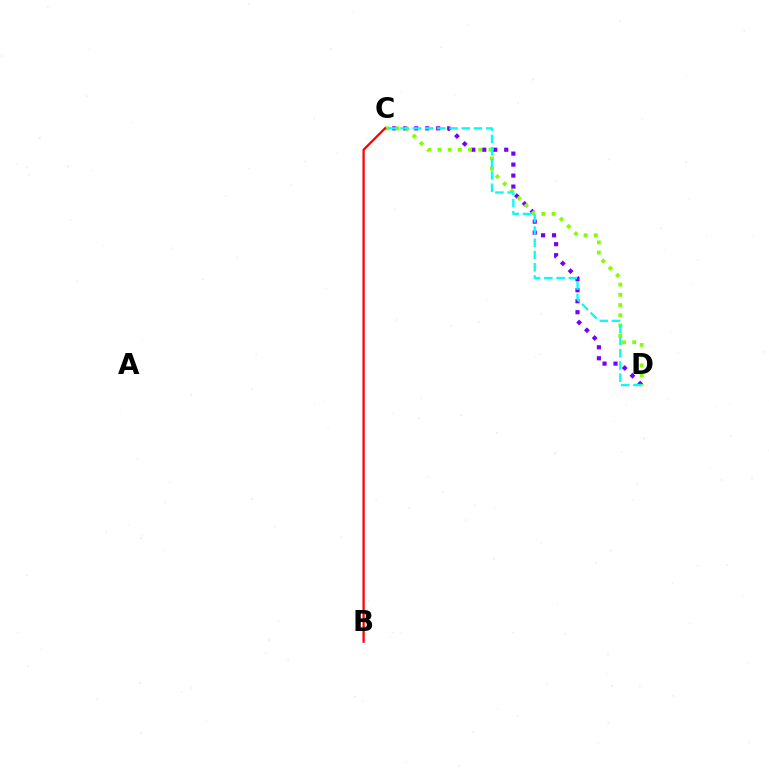{('C', 'D'): [{'color': '#7200ff', 'line_style': 'dotted', 'thickness': 2.98}, {'color': '#84ff00', 'line_style': 'dotted', 'thickness': 2.78}, {'color': '#00fff6', 'line_style': 'dashed', 'thickness': 1.66}], ('B', 'C'): [{'color': '#ff0000', 'line_style': 'solid', 'thickness': 1.62}]}